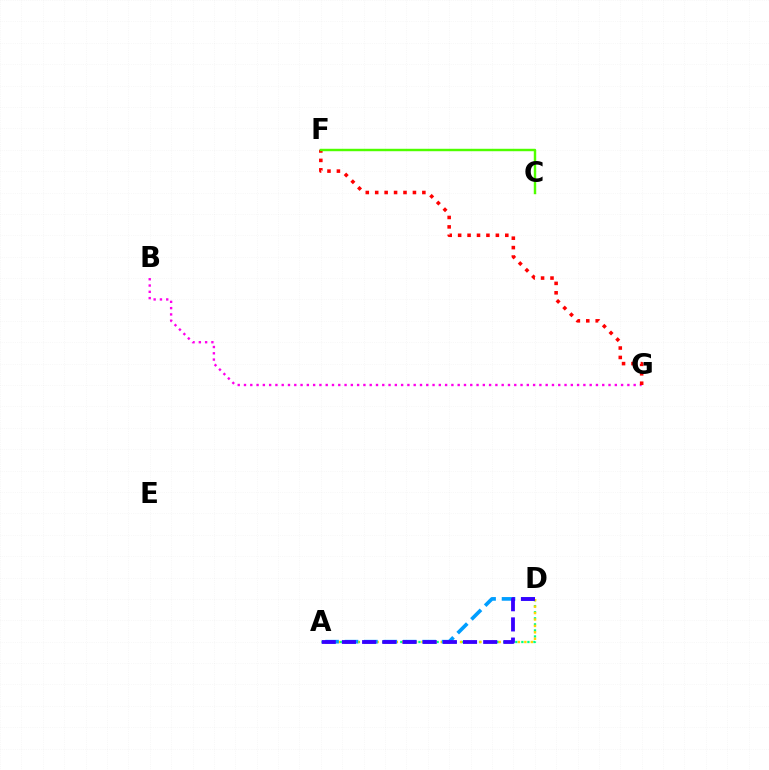{('B', 'G'): [{'color': '#ff00ed', 'line_style': 'dotted', 'thickness': 1.71}], ('F', 'G'): [{'color': '#ff0000', 'line_style': 'dotted', 'thickness': 2.56}], ('A', 'D'): [{'color': '#00ff86', 'line_style': 'dotted', 'thickness': 1.64}, {'color': '#ffd500', 'line_style': 'dotted', 'thickness': 1.75}, {'color': '#009eff', 'line_style': 'dashed', 'thickness': 2.64}, {'color': '#3700ff', 'line_style': 'dashed', 'thickness': 2.74}], ('C', 'F'): [{'color': '#4fff00', 'line_style': 'solid', 'thickness': 1.76}]}